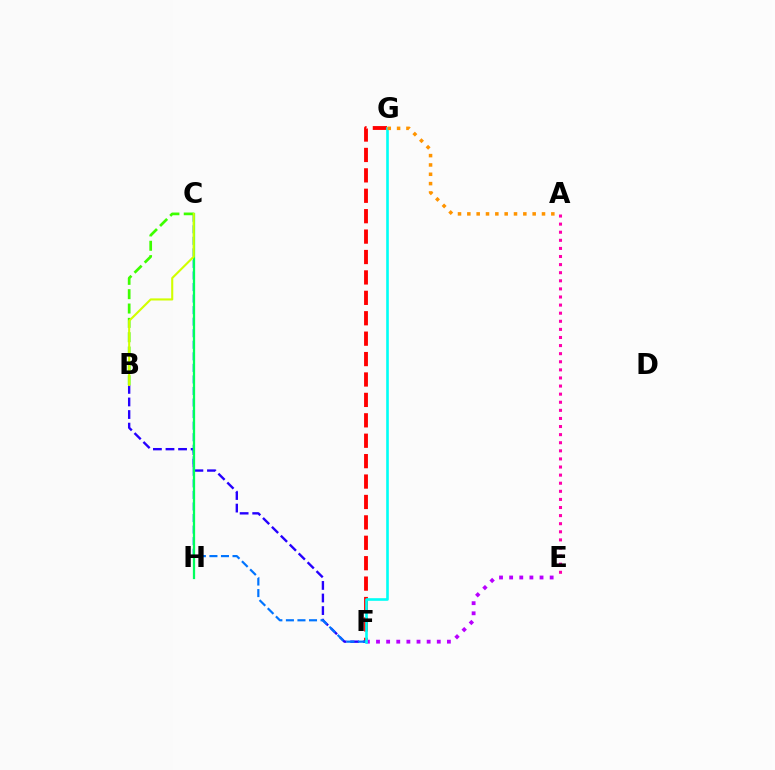{('A', 'E'): [{'color': '#ff00ac', 'line_style': 'dotted', 'thickness': 2.2}], ('F', 'G'): [{'color': '#ff0000', 'line_style': 'dashed', 'thickness': 2.77}, {'color': '#00fff6', 'line_style': 'solid', 'thickness': 1.89}], ('B', 'F'): [{'color': '#2500ff', 'line_style': 'dashed', 'thickness': 1.71}], ('E', 'F'): [{'color': '#b900ff', 'line_style': 'dotted', 'thickness': 2.75}], ('C', 'F'): [{'color': '#0074ff', 'line_style': 'dashed', 'thickness': 1.57}], ('C', 'H'): [{'color': '#00ff5c', 'line_style': 'solid', 'thickness': 1.63}], ('B', 'C'): [{'color': '#3dff00', 'line_style': 'dashed', 'thickness': 1.95}, {'color': '#d1ff00', 'line_style': 'solid', 'thickness': 1.51}], ('A', 'G'): [{'color': '#ff9400', 'line_style': 'dotted', 'thickness': 2.54}]}